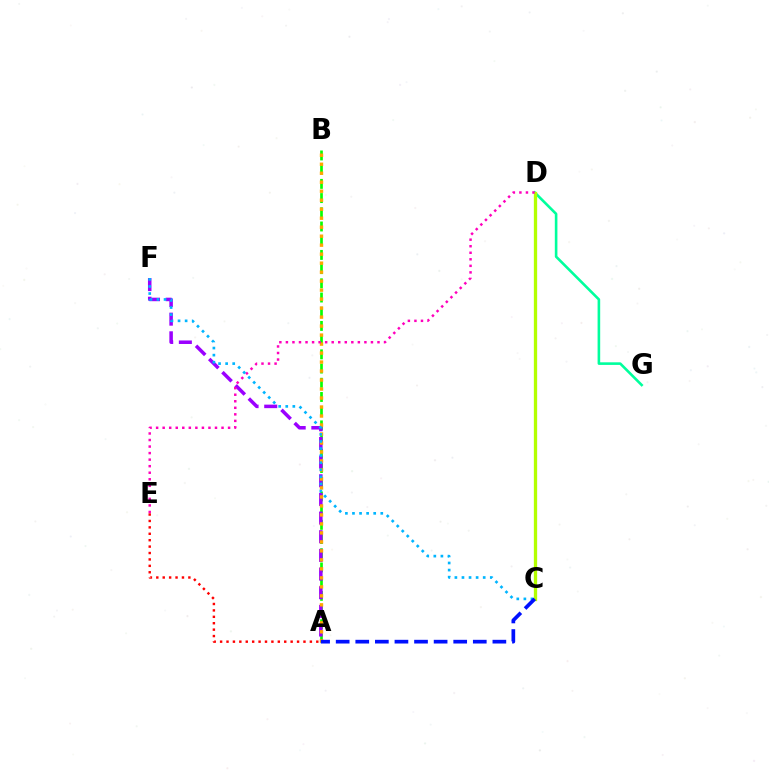{('D', 'G'): [{'color': '#00ff9d', 'line_style': 'solid', 'thickness': 1.88}], ('A', 'B'): [{'color': '#08ff00', 'line_style': 'dashed', 'thickness': 1.93}, {'color': '#ffa500', 'line_style': 'dotted', 'thickness': 2.44}], ('A', 'F'): [{'color': '#9b00ff', 'line_style': 'dashed', 'thickness': 2.53}], ('C', 'D'): [{'color': '#b3ff00', 'line_style': 'solid', 'thickness': 2.37}], ('D', 'E'): [{'color': '#ff00bd', 'line_style': 'dotted', 'thickness': 1.78}], ('A', 'E'): [{'color': '#ff0000', 'line_style': 'dotted', 'thickness': 1.74}], ('C', 'F'): [{'color': '#00b5ff', 'line_style': 'dotted', 'thickness': 1.92}], ('A', 'C'): [{'color': '#0010ff', 'line_style': 'dashed', 'thickness': 2.66}]}